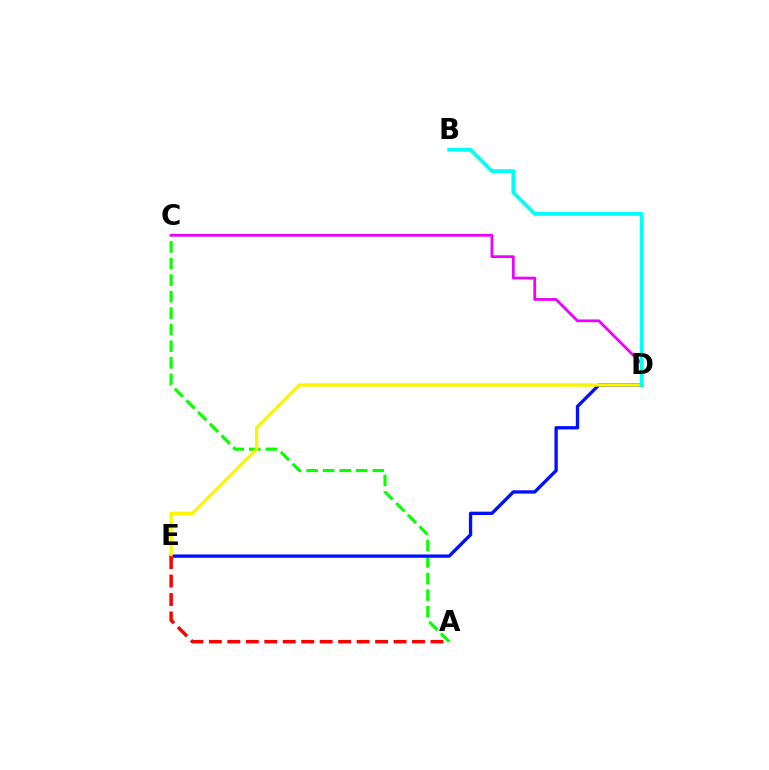{('A', 'C'): [{'color': '#08ff00', 'line_style': 'dashed', 'thickness': 2.25}], ('D', 'E'): [{'color': '#0010ff', 'line_style': 'solid', 'thickness': 2.4}, {'color': '#fcf500', 'line_style': 'solid', 'thickness': 2.38}], ('C', 'D'): [{'color': '#ee00ff', 'line_style': 'solid', 'thickness': 1.99}], ('B', 'D'): [{'color': '#00fff6', 'line_style': 'solid', 'thickness': 2.76}], ('A', 'E'): [{'color': '#ff0000', 'line_style': 'dashed', 'thickness': 2.51}]}